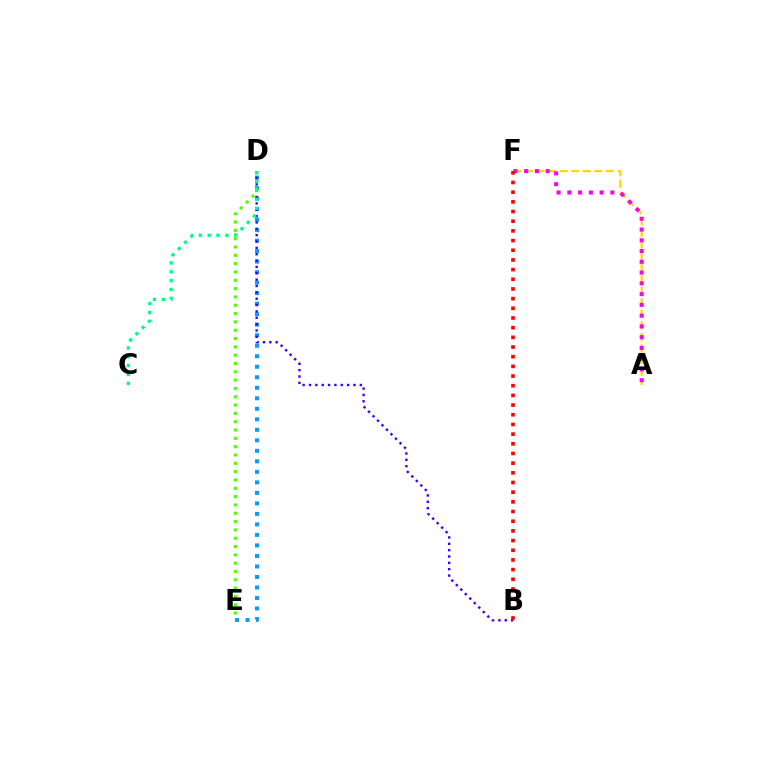{('D', 'E'): [{'color': '#009eff', 'line_style': 'dotted', 'thickness': 2.86}, {'color': '#4fff00', 'line_style': 'dotted', 'thickness': 2.26}], ('B', 'D'): [{'color': '#3700ff', 'line_style': 'dotted', 'thickness': 1.73}], ('A', 'F'): [{'color': '#ffd500', 'line_style': 'dashed', 'thickness': 1.57}, {'color': '#ff00ed', 'line_style': 'dotted', 'thickness': 2.92}], ('B', 'F'): [{'color': '#ff0000', 'line_style': 'dotted', 'thickness': 2.63}], ('C', 'D'): [{'color': '#00ff86', 'line_style': 'dotted', 'thickness': 2.41}]}